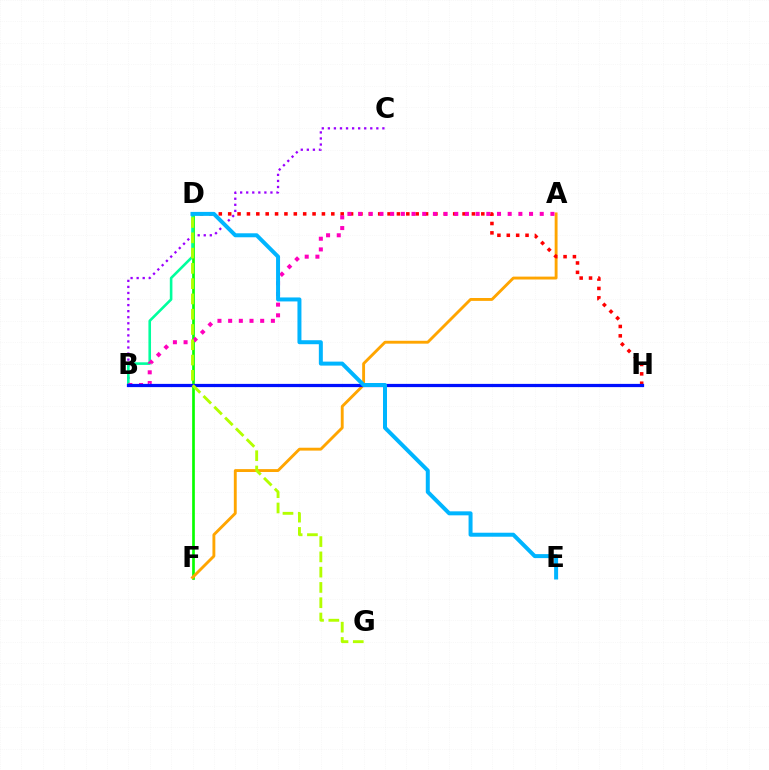{('D', 'F'): [{'color': '#08ff00', 'line_style': 'solid', 'thickness': 1.94}], ('A', 'F'): [{'color': '#ffa500', 'line_style': 'solid', 'thickness': 2.07}], ('B', 'C'): [{'color': '#9b00ff', 'line_style': 'dotted', 'thickness': 1.65}], ('B', 'D'): [{'color': '#00ff9d', 'line_style': 'solid', 'thickness': 1.87}], ('D', 'H'): [{'color': '#ff0000', 'line_style': 'dotted', 'thickness': 2.55}], ('A', 'B'): [{'color': '#ff00bd', 'line_style': 'dotted', 'thickness': 2.9}], ('B', 'H'): [{'color': '#0010ff', 'line_style': 'solid', 'thickness': 2.33}], ('D', 'G'): [{'color': '#b3ff00', 'line_style': 'dashed', 'thickness': 2.08}], ('D', 'E'): [{'color': '#00b5ff', 'line_style': 'solid', 'thickness': 2.87}]}